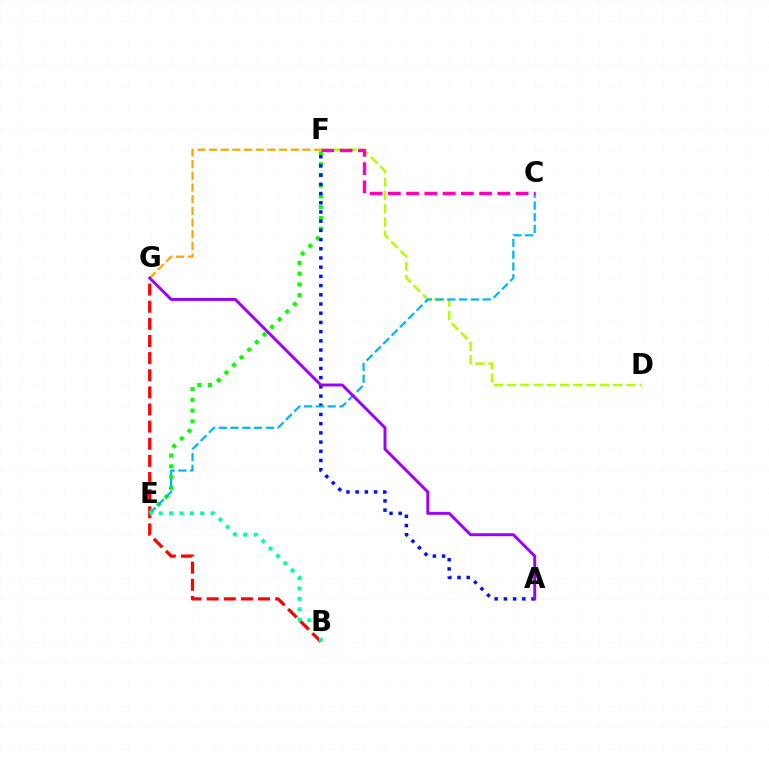{('B', 'G'): [{'color': '#ff0000', 'line_style': 'dashed', 'thickness': 2.33}], ('E', 'F'): [{'color': '#08ff00', 'line_style': 'dotted', 'thickness': 2.92}], ('A', 'F'): [{'color': '#0010ff', 'line_style': 'dotted', 'thickness': 2.5}], ('D', 'F'): [{'color': '#b3ff00', 'line_style': 'dashed', 'thickness': 1.8}], ('F', 'G'): [{'color': '#ffa500', 'line_style': 'dashed', 'thickness': 1.59}], ('C', 'E'): [{'color': '#00b5ff', 'line_style': 'dashed', 'thickness': 1.6}], ('B', 'E'): [{'color': '#00ff9d', 'line_style': 'dotted', 'thickness': 2.82}], ('A', 'G'): [{'color': '#9b00ff', 'line_style': 'solid', 'thickness': 2.11}], ('C', 'F'): [{'color': '#ff00bd', 'line_style': 'dashed', 'thickness': 2.48}]}